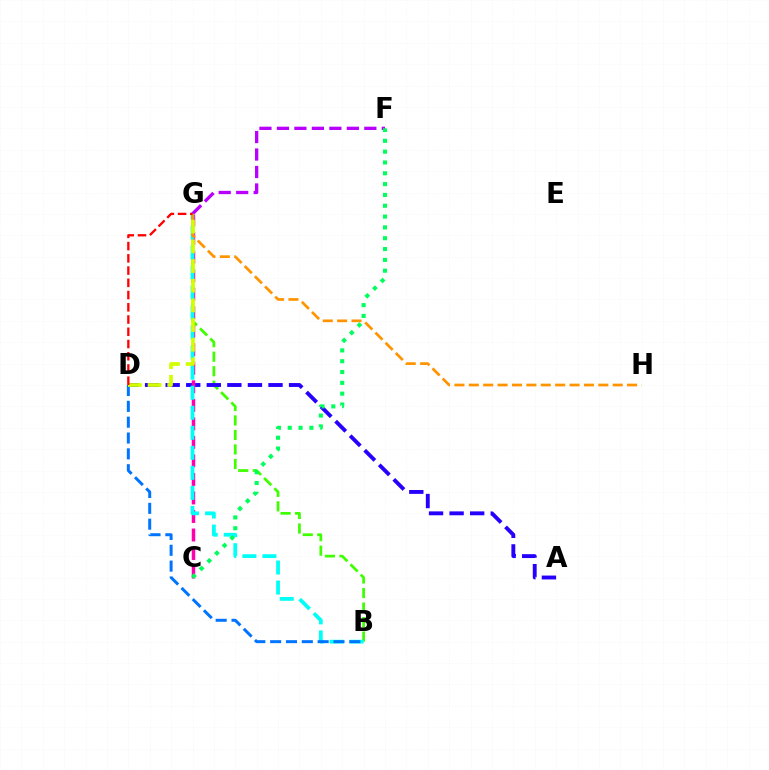{('F', 'G'): [{'color': '#b900ff', 'line_style': 'dashed', 'thickness': 2.38}], ('B', 'G'): [{'color': '#3dff00', 'line_style': 'dashed', 'thickness': 1.97}, {'color': '#00fff6', 'line_style': 'dashed', 'thickness': 2.72}], ('A', 'D'): [{'color': '#2500ff', 'line_style': 'dashed', 'thickness': 2.79}], ('C', 'G'): [{'color': '#ff00ac', 'line_style': 'dashed', 'thickness': 2.52}], ('B', 'D'): [{'color': '#0074ff', 'line_style': 'dashed', 'thickness': 2.15}], ('G', 'H'): [{'color': '#ff9400', 'line_style': 'dashed', 'thickness': 1.95}], ('C', 'F'): [{'color': '#00ff5c', 'line_style': 'dotted', 'thickness': 2.94}], ('D', 'G'): [{'color': '#d1ff00', 'line_style': 'dashed', 'thickness': 2.67}, {'color': '#ff0000', 'line_style': 'dashed', 'thickness': 1.66}]}